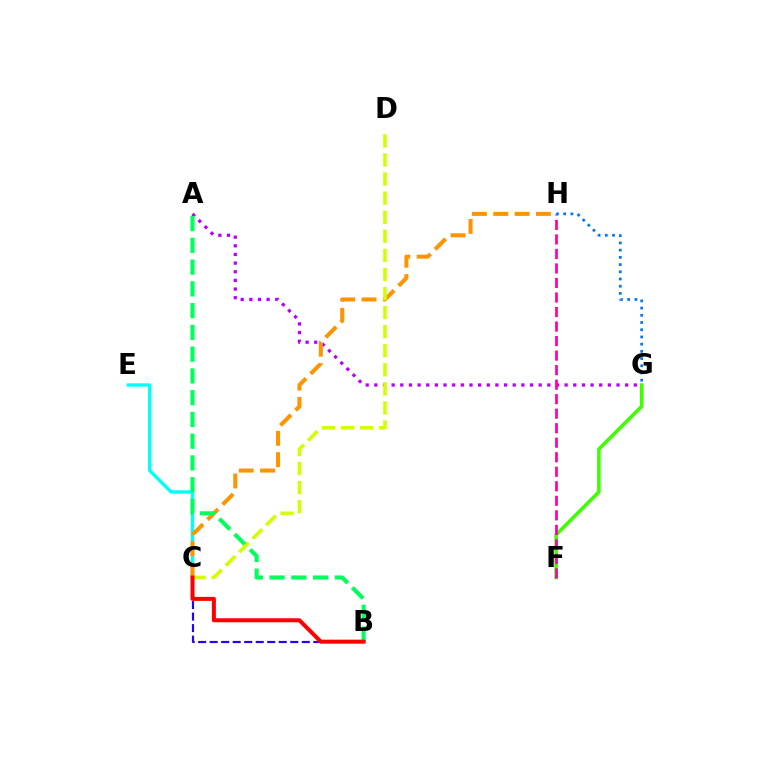{('A', 'G'): [{'color': '#b900ff', 'line_style': 'dotted', 'thickness': 2.35}], ('C', 'E'): [{'color': '#00fff6', 'line_style': 'solid', 'thickness': 2.41}], ('F', 'G'): [{'color': '#3dff00', 'line_style': 'solid', 'thickness': 2.56}], ('C', 'H'): [{'color': '#ff9400', 'line_style': 'dashed', 'thickness': 2.9}], ('F', 'H'): [{'color': '#ff00ac', 'line_style': 'dashed', 'thickness': 1.97}], ('G', 'H'): [{'color': '#0074ff', 'line_style': 'dotted', 'thickness': 1.96}], ('B', 'C'): [{'color': '#2500ff', 'line_style': 'dashed', 'thickness': 1.56}, {'color': '#ff0000', 'line_style': 'solid', 'thickness': 2.88}], ('A', 'B'): [{'color': '#00ff5c', 'line_style': 'dashed', 'thickness': 2.96}], ('C', 'D'): [{'color': '#d1ff00', 'line_style': 'dashed', 'thickness': 2.59}]}